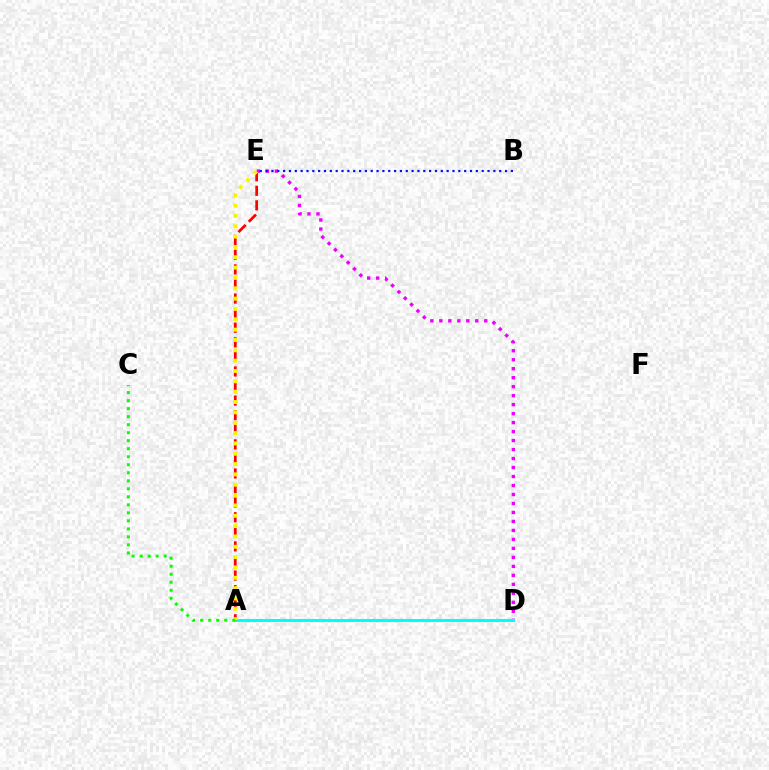{('D', 'E'): [{'color': '#ee00ff', 'line_style': 'dotted', 'thickness': 2.44}], ('B', 'E'): [{'color': '#0010ff', 'line_style': 'dotted', 'thickness': 1.59}], ('A', 'D'): [{'color': '#00fff6', 'line_style': 'solid', 'thickness': 2.2}], ('A', 'E'): [{'color': '#ff0000', 'line_style': 'dashed', 'thickness': 1.98}, {'color': '#fcf500', 'line_style': 'dotted', 'thickness': 2.81}], ('A', 'C'): [{'color': '#08ff00', 'line_style': 'dotted', 'thickness': 2.18}]}